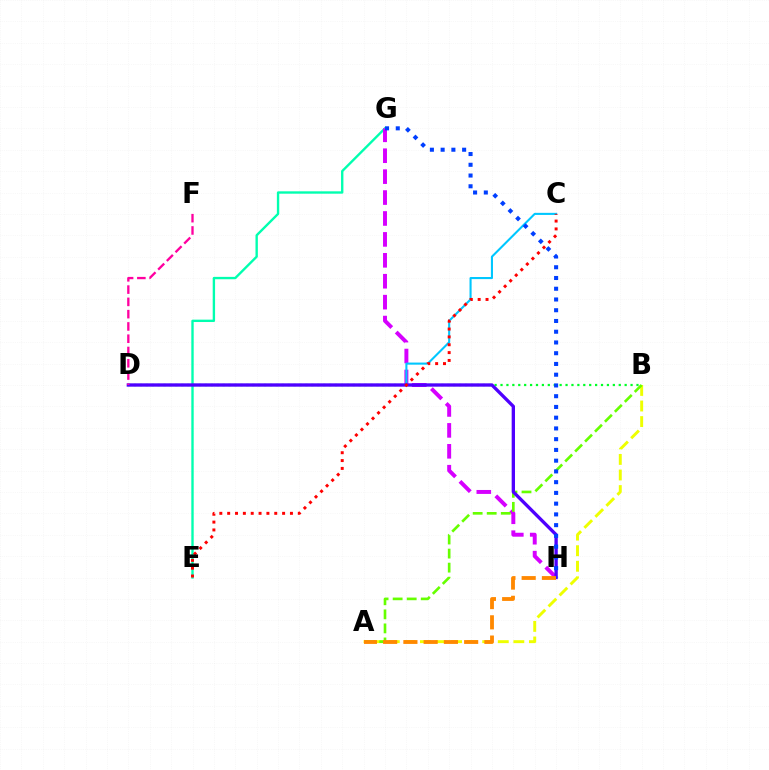{('E', 'G'): [{'color': '#00ffaf', 'line_style': 'solid', 'thickness': 1.71}], ('A', 'B'): [{'color': '#eeff00', 'line_style': 'dashed', 'thickness': 2.12}, {'color': '#66ff00', 'line_style': 'dashed', 'thickness': 1.91}], ('B', 'D'): [{'color': '#00ff27', 'line_style': 'dotted', 'thickness': 1.61}], ('G', 'H'): [{'color': '#d600ff', 'line_style': 'dashed', 'thickness': 2.84}, {'color': '#003fff', 'line_style': 'dotted', 'thickness': 2.92}], ('C', 'D'): [{'color': '#00c7ff', 'line_style': 'solid', 'thickness': 1.5}], ('D', 'H'): [{'color': '#4f00ff', 'line_style': 'solid', 'thickness': 2.4}], ('C', 'E'): [{'color': '#ff0000', 'line_style': 'dotted', 'thickness': 2.13}], ('D', 'F'): [{'color': '#ff00a0', 'line_style': 'dashed', 'thickness': 1.67}], ('A', 'H'): [{'color': '#ff8800', 'line_style': 'dashed', 'thickness': 2.75}]}